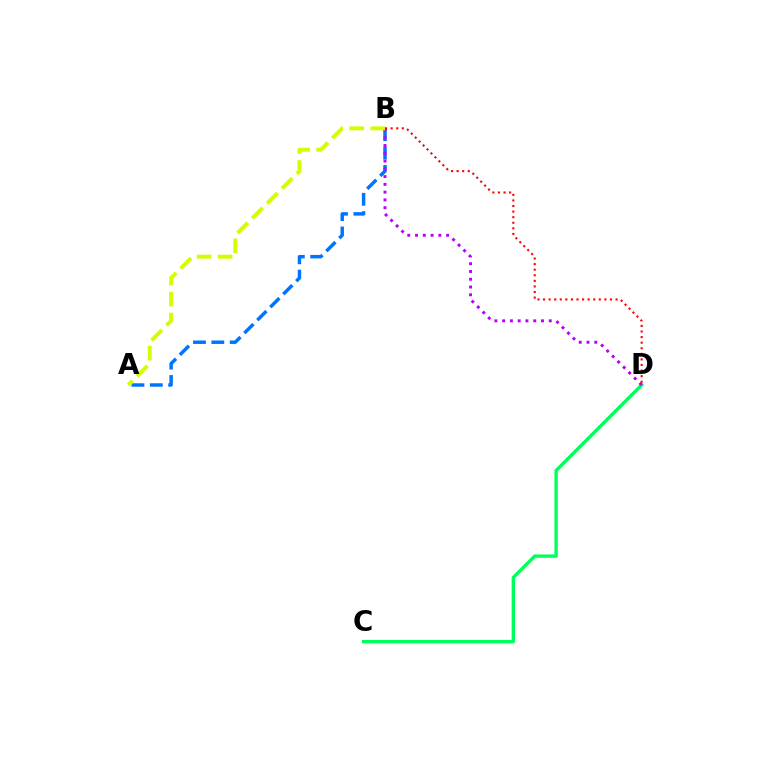{('A', 'B'): [{'color': '#0074ff', 'line_style': 'dashed', 'thickness': 2.49}, {'color': '#d1ff00', 'line_style': 'dashed', 'thickness': 2.85}], ('C', 'D'): [{'color': '#00ff5c', 'line_style': 'solid', 'thickness': 2.44}], ('B', 'D'): [{'color': '#b900ff', 'line_style': 'dotted', 'thickness': 2.11}, {'color': '#ff0000', 'line_style': 'dotted', 'thickness': 1.52}]}